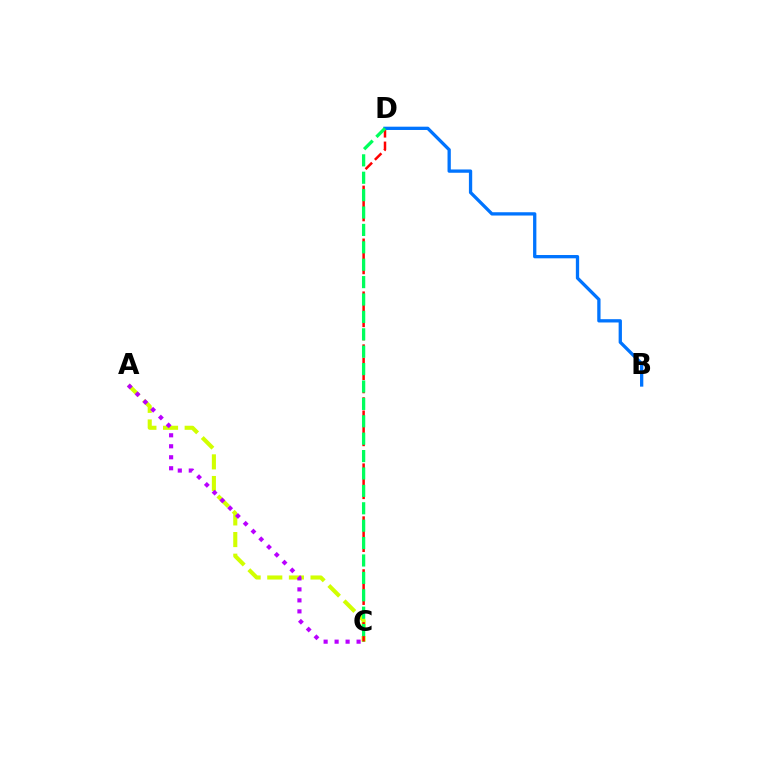{('A', 'C'): [{'color': '#d1ff00', 'line_style': 'dashed', 'thickness': 2.94}, {'color': '#b900ff', 'line_style': 'dotted', 'thickness': 2.99}], ('C', 'D'): [{'color': '#ff0000', 'line_style': 'dashed', 'thickness': 1.8}, {'color': '#00ff5c', 'line_style': 'dashed', 'thickness': 2.36}], ('B', 'D'): [{'color': '#0074ff', 'line_style': 'solid', 'thickness': 2.37}]}